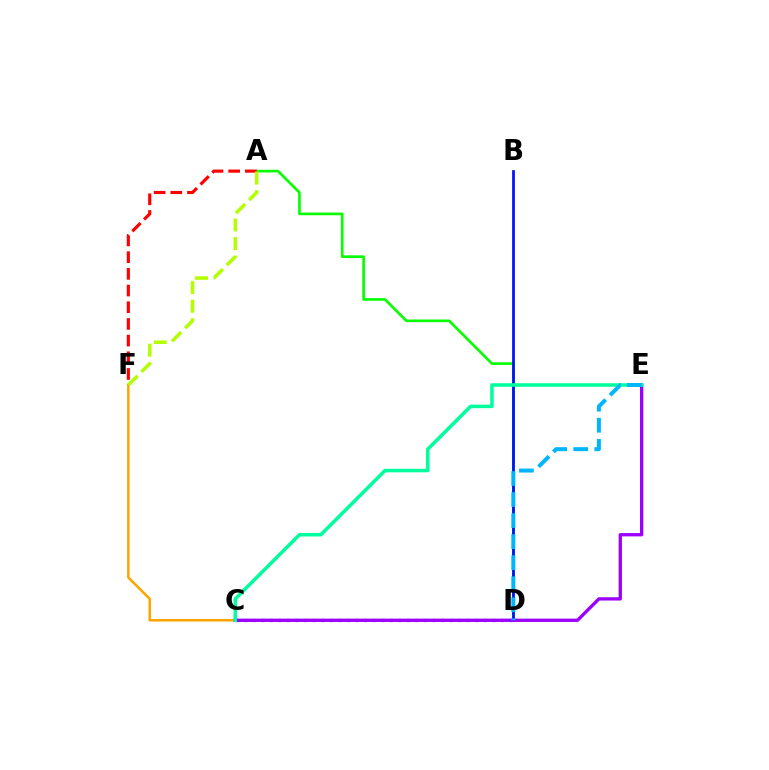{('C', 'D'): [{'color': '#ff00bd', 'line_style': 'dotted', 'thickness': 2.33}], ('A', 'D'): [{'color': '#08ff00', 'line_style': 'solid', 'thickness': 1.91}], ('B', 'D'): [{'color': '#0010ff', 'line_style': 'solid', 'thickness': 1.96}], ('C', 'F'): [{'color': '#ffa500', 'line_style': 'solid', 'thickness': 1.82}], ('C', 'E'): [{'color': '#9b00ff', 'line_style': 'solid', 'thickness': 2.38}, {'color': '#00ff9d', 'line_style': 'solid', 'thickness': 2.54}], ('A', 'F'): [{'color': '#ff0000', 'line_style': 'dashed', 'thickness': 2.27}, {'color': '#b3ff00', 'line_style': 'dashed', 'thickness': 2.52}], ('D', 'E'): [{'color': '#00b5ff', 'line_style': 'dashed', 'thickness': 2.86}]}